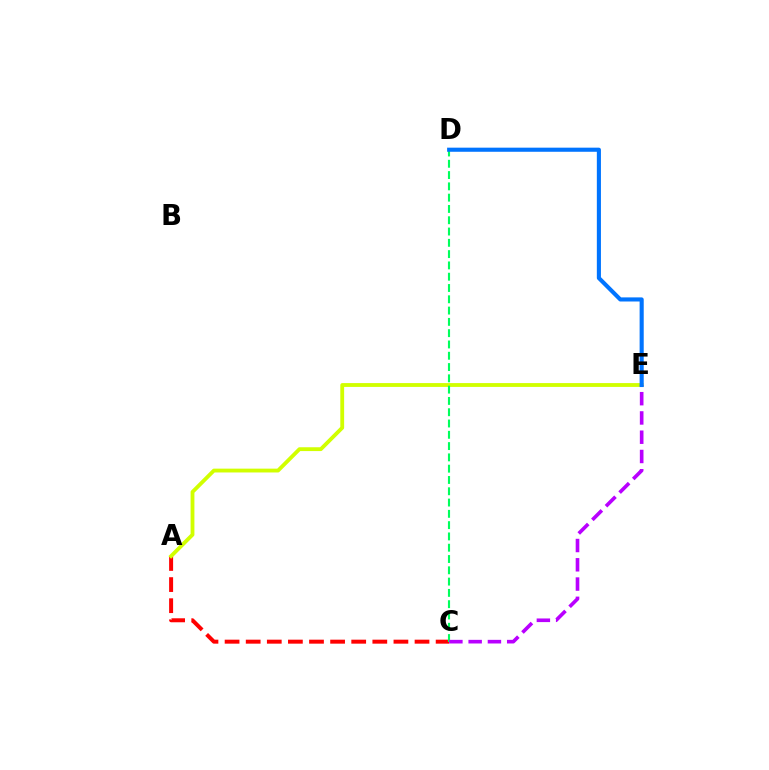{('A', 'C'): [{'color': '#ff0000', 'line_style': 'dashed', 'thickness': 2.87}], ('A', 'E'): [{'color': '#d1ff00', 'line_style': 'solid', 'thickness': 2.76}], ('C', 'D'): [{'color': '#00ff5c', 'line_style': 'dashed', 'thickness': 1.53}], ('C', 'E'): [{'color': '#b900ff', 'line_style': 'dashed', 'thickness': 2.62}], ('D', 'E'): [{'color': '#0074ff', 'line_style': 'solid', 'thickness': 2.96}]}